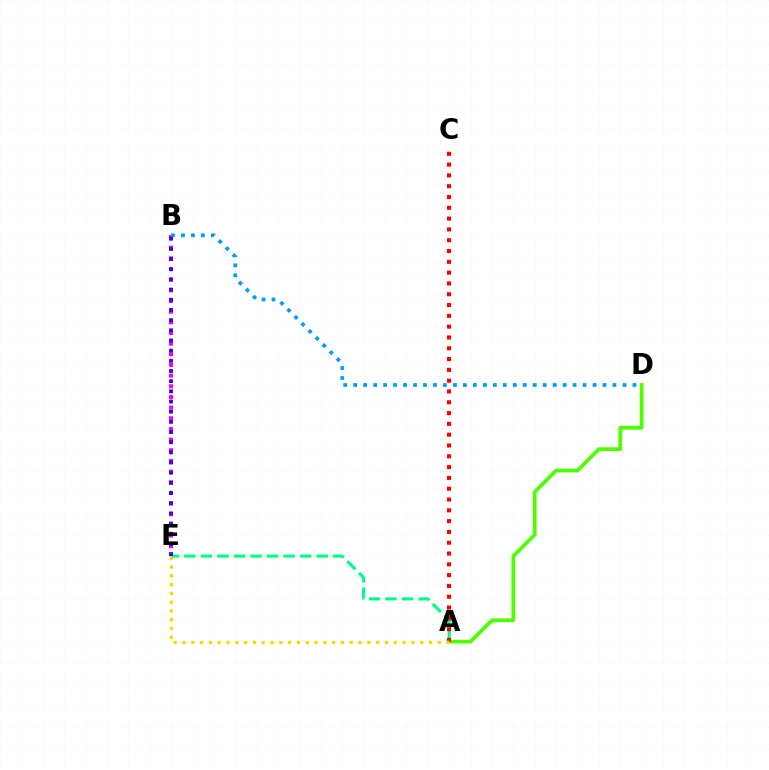{('B', 'E'): [{'color': '#ff00ed', 'line_style': 'dotted', 'thickness': 2.9}, {'color': '#3700ff', 'line_style': 'dotted', 'thickness': 2.76}], ('B', 'D'): [{'color': '#009eff', 'line_style': 'dotted', 'thickness': 2.71}], ('A', 'E'): [{'color': '#00ff86', 'line_style': 'dashed', 'thickness': 2.24}, {'color': '#ffd500', 'line_style': 'dotted', 'thickness': 2.39}], ('A', 'D'): [{'color': '#4fff00', 'line_style': 'solid', 'thickness': 2.71}], ('A', 'C'): [{'color': '#ff0000', 'line_style': 'dotted', 'thickness': 2.94}]}